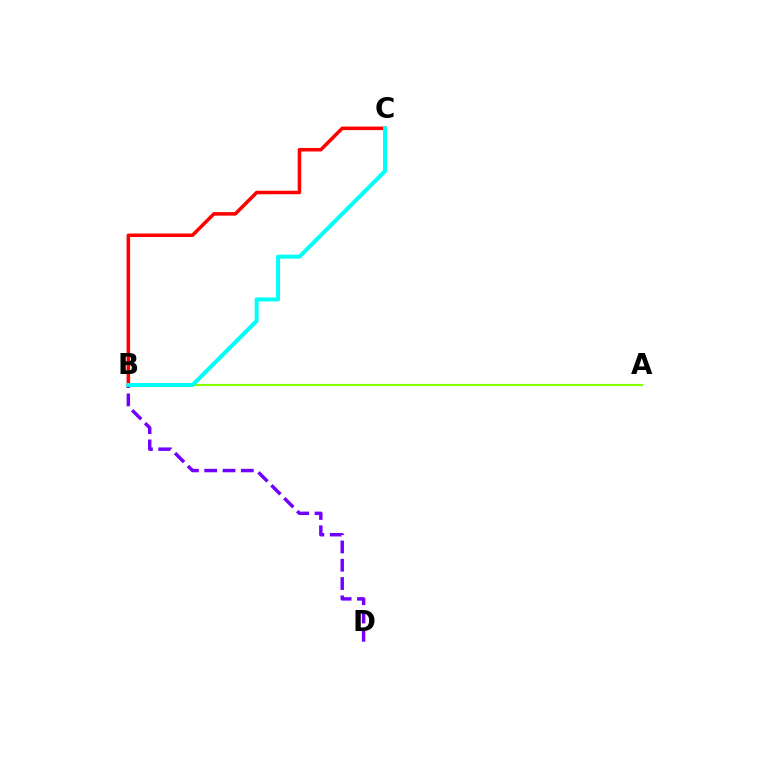{('A', 'B'): [{'color': '#84ff00', 'line_style': 'solid', 'thickness': 1.54}], ('B', 'C'): [{'color': '#ff0000', 'line_style': 'solid', 'thickness': 2.54}, {'color': '#00fff6', 'line_style': 'solid', 'thickness': 2.86}], ('B', 'D'): [{'color': '#7200ff', 'line_style': 'dashed', 'thickness': 2.48}]}